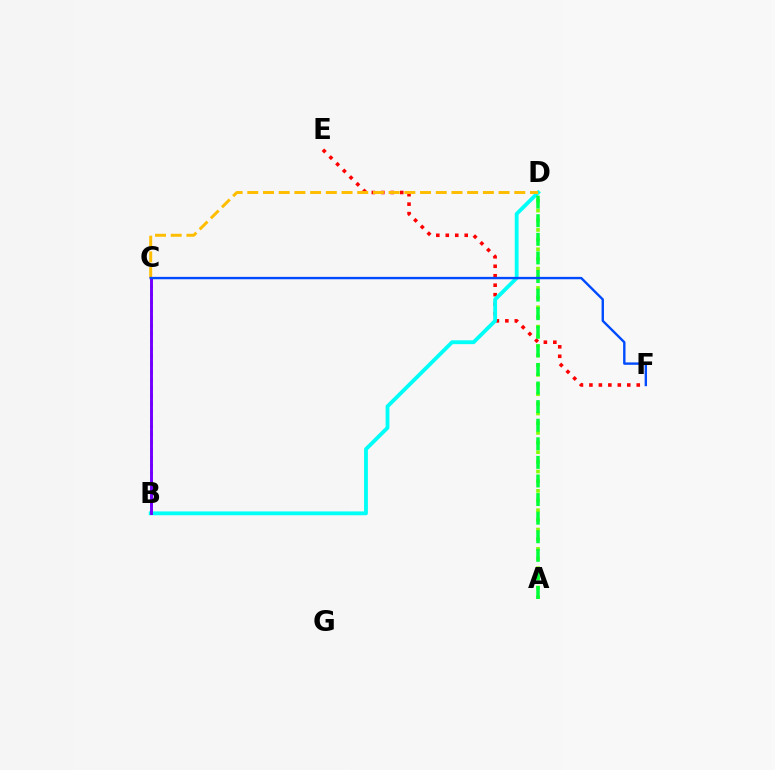{('E', 'F'): [{'color': '#ff0000', 'line_style': 'dotted', 'thickness': 2.57}], ('B', 'D'): [{'color': '#00fff6', 'line_style': 'solid', 'thickness': 2.76}], ('A', 'D'): [{'color': '#84ff00', 'line_style': 'dotted', 'thickness': 2.63}, {'color': '#00ff39', 'line_style': 'dashed', 'thickness': 2.53}], ('C', 'D'): [{'color': '#ffbd00', 'line_style': 'dashed', 'thickness': 2.13}], ('B', 'C'): [{'color': '#ff00cf', 'line_style': 'dotted', 'thickness': 2.11}, {'color': '#7200ff', 'line_style': 'solid', 'thickness': 2.11}], ('C', 'F'): [{'color': '#004bff', 'line_style': 'solid', 'thickness': 1.72}]}